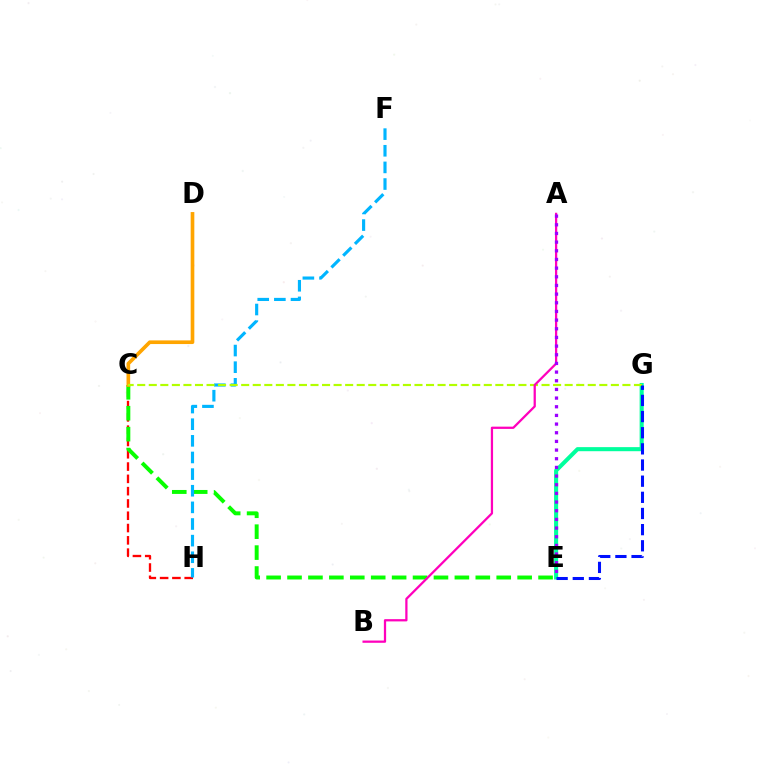{('E', 'G'): [{'color': '#00ff9d', 'line_style': 'solid', 'thickness': 2.93}, {'color': '#0010ff', 'line_style': 'dashed', 'thickness': 2.19}], ('C', 'H'): [{'color': '#ff0000', 'line_style': 'dashed', 'thickness': 1.67}], ('C', 'E'): [{'color': '#08ff00', 'line_style': 'dashed', 'thickness': 2.84}], ('F', 'H'): [{'color': '#00b5ff', 'line_style': 'dashed', 'thickness': 2.26}], ('C', 'D'): [{'color': '#ffa500', 'line_style': 'solid', 'thickness': 2.63}], ('C', 'G'): [{'color': '#b3ff00', 'line_style': 'dashed', 'thickness': 1.57}], ('A', 'B'): [{'color': '#ff00bd', 'line_style': 'solid', 'thickness': 1.62}], ('A', 'E'): [{'color': '#9b00ff', 'line_style': 'dotted', 'thickness': 2.35}]}